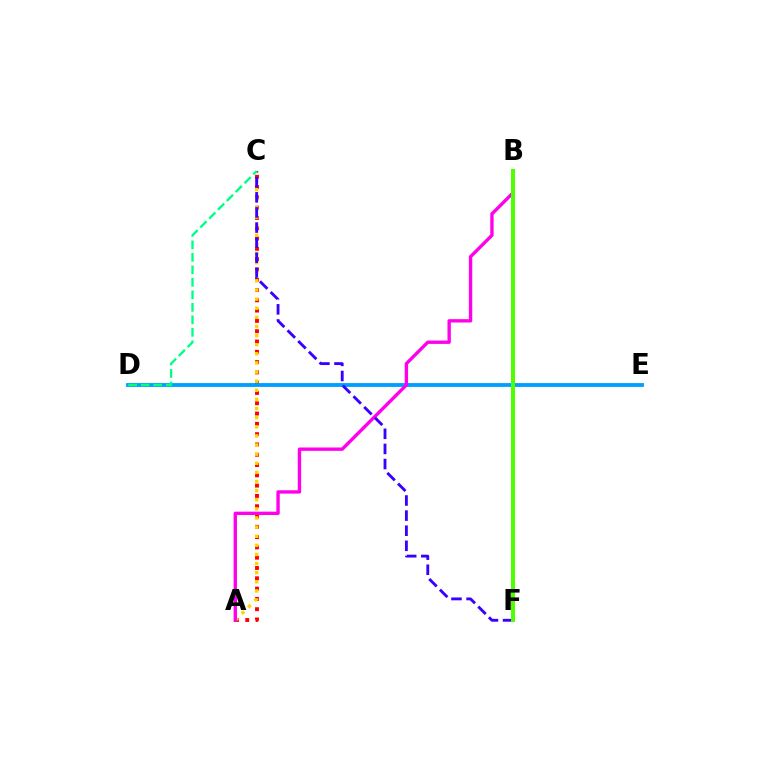{('A', 'C'): [{'color': '#ff0000', 'line_style': 'dotted', 'thickness': 2.8}, {'color': '#ffd500', 'line_style': 'dotted', 'thickness': 2.48}], ('D', 'E'): [{'color': '#009eff', 'line_style': 'solid', 'thickness': 2.76}], ('A', 'B'): [{'color': '#ff00ed', 'line_style': 'solid', 'thickness': 2.42}], ('C', 'F'): [{'color': '#3700ff', 'line_style': 'dashed', 'thickness': 2.05}], ('C', 'D'): [{'color': '#00ff86', 'line_style': 'dashed', 'thickness': 1.7}], ('B', 'F'): [{'color': '#4fff00', 'line_style': 'solid', 'thickness': 2.89}]}